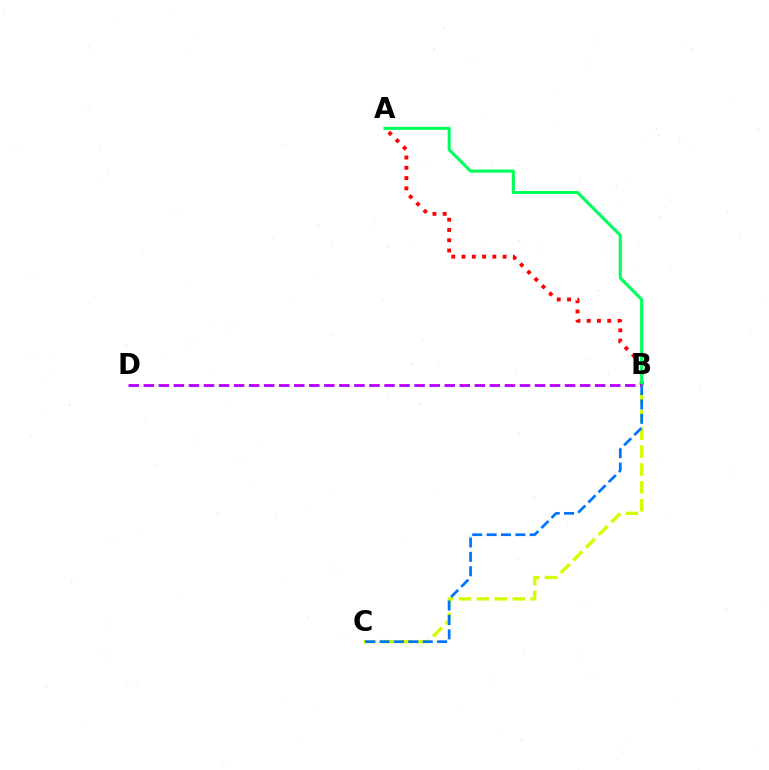{('B', 'C'): [{'color': '#d1ff00', 'line_style': 'dashed', 'thickness': 2.43}, {'color': '#0074ff', 'line_style': 'dashed', 'thickness': 1.96}], ('A', 'B'): [{'color': '#ff0000', 'line_style': 'dotted', 'thickness': 2.79}, {'color': '#00ff5c', 'line_style': 'solid', 'thickness': 2.22}], ('B', 'D'): [{'color': '#b900ff', 'line_style': 'dashed', 'thickness': 2.04}]}